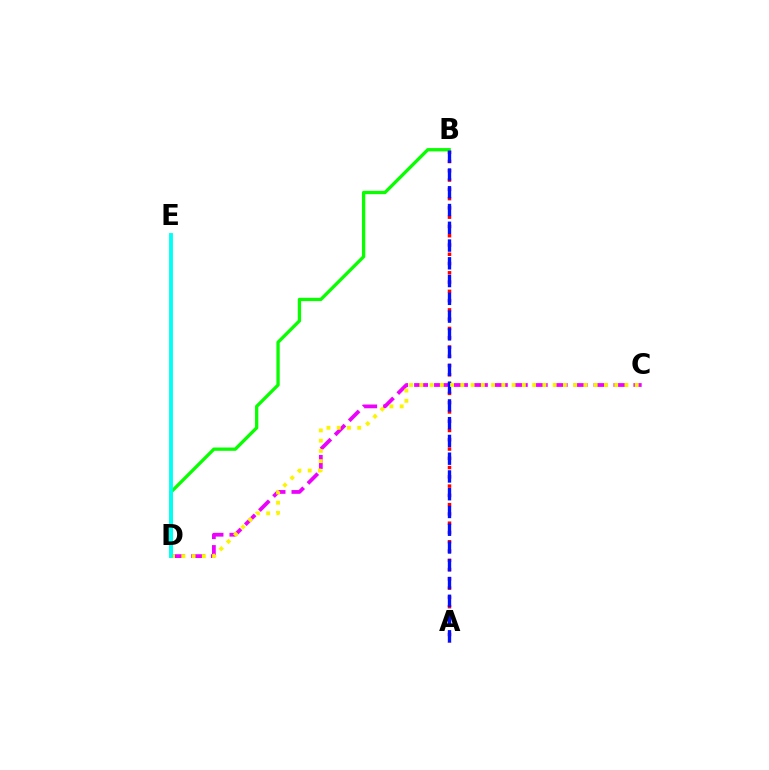{('C', 'D'): [{'color': '#ee00ff', 'line_style': 'dashed', 'thickness': 2.71}, {'color': '#fcf500', 'line_style': 'dotted', 'thickness': 2.79}], ('A', 'B'): [{'color': '#ff0000', 'line_style': 'dotted', 'thickness': 2.52}, {'color': '#0010ff', 'line_style': 'dashed', 'thickness': 2.41}], ('B', 'D'): [{'color': '#08ff00', 'line_style': 'solid', 'thickness': 2.37}], ('D', 'E'): [{'color': '#00fff6', 'line_style': 'solid', 'thickness': 2.78}]}